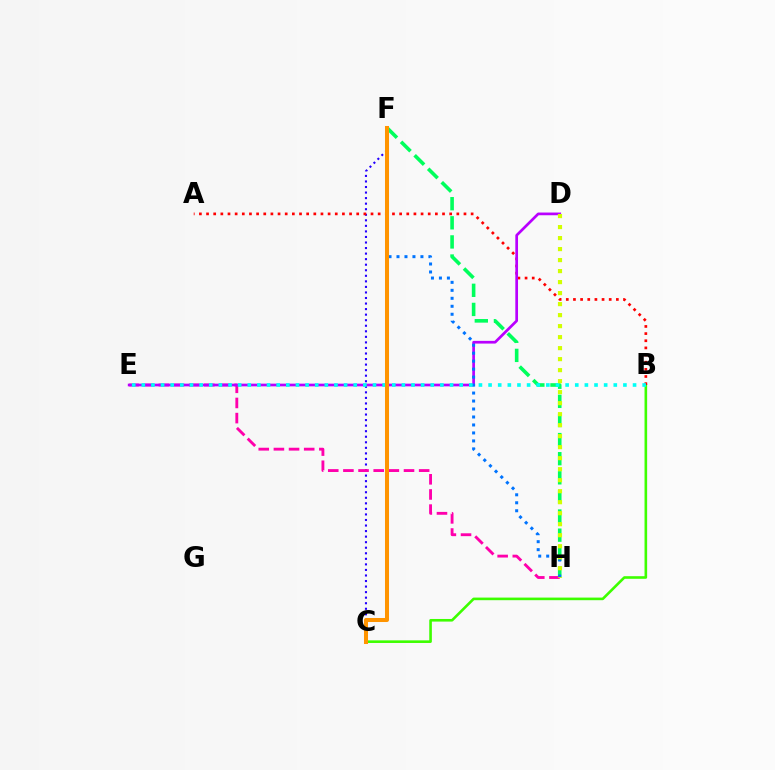{('B', 'C'): [{'color': '#3dff00', 'line_style': 'solid', 'thickness': 1.88}], ('C', 'F'): [{'color': '#2500ff', 'line_style': 'dotted', 'thickness': 1.51}, {'color': '#ff9400', 'line_style': 'solid', 'thickness': 2.9}], ('A', 'B'): [{'color': '#ff0000', 'line_style': 'dotted', 'thickness': 1.94}], ('F', 'H'): [{'color': '#00ff5c', 'line_style': 'dashed', 'thickness': 2.6}, {'color': '#0074ff', 'line_style': 'dotted', 'thickness': 2.17}], ('E', 'H'): [{'color': '#ff00ac', 'line_style': 'dashed', 'thickness': 2.06}], ('D', 'E'): [{'color': '#b900ff', 'line_style': 'solid', 'thickness': 1.95}], ('B', 'E'): [{'color': '#00fff6', 'line_style': 'dotted', 'thickness': 2.62}], ('D', 'H'): [{'color': '#d1ff00', 'line_style': 'dotted', 'thickness': 2.99}]}